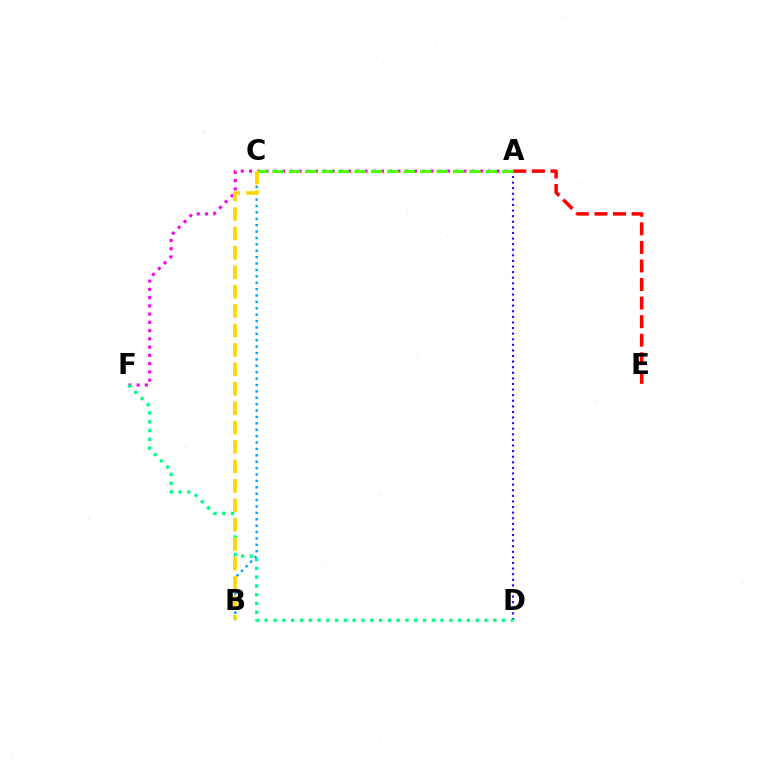{('A', 'F'): [{'color': '#ff00ed', 'line_style': 'dotted', 'thickness': 2.24}], ('A', 'D'): [{'color': '#3700ff', 'line_style': 'dotted', 'thickness': 1.52}], ('A', 'E'): [{'color': '#ff0000', 'line_style': 'dashed', 'thickness': 2.52}], ('B', 'C'): [{'color': '#009eff', 'line_style': 'dotted', 'thickness': 1.74}, {'color': '#ffd500', 'line_style': 'dashed', 'thickness': 2.64}], ('A', 'C'): [{'color': '#4fff00', 'line_style': 'dashed', 'thickness': 2.23}], ('D', 'F'): [{'color': '#00ff86', 'line_style': 'dotted', 'thickness': 2.39}]}